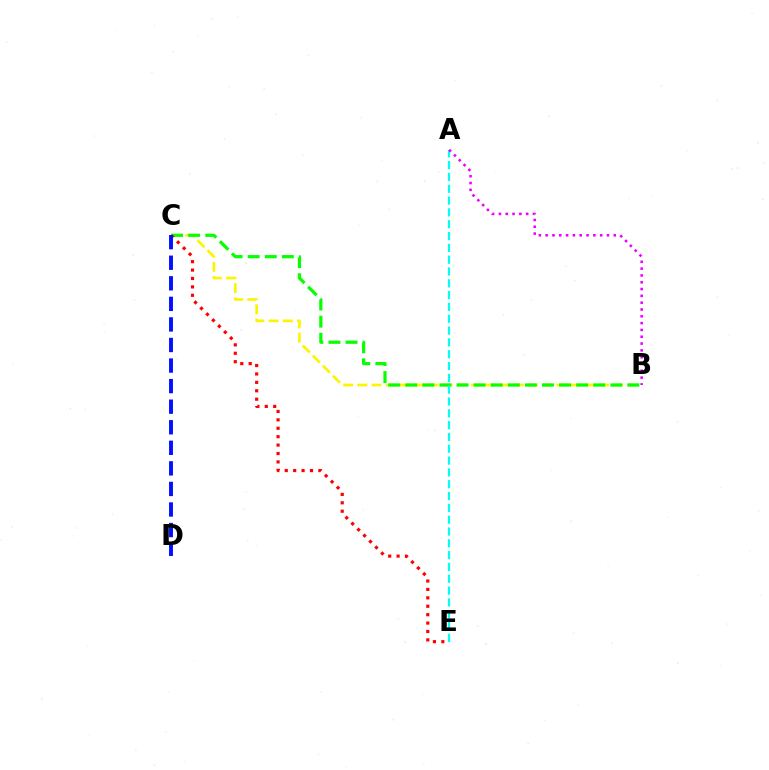{('B', 'C'): [{'color': '#fcf500', 'line_style': 'dashed', 'thickness': 1.93}, {'color': '#08ff00', 'line_style': 'dashed', 'thickness': 2.32}], ('A', 'E'): [{'color': '#00fff6', 'line_style': 'dashed', 'thickness': 1.61}], ('A', 'B'): [{'color': '#ee00ff', 'line_style': 'dotted', 'thickness': 1.85}], ('C', 'E'): [{'color': '#ff0000', 'line_style': 'dotted', 'thickness': 2.29}], ('C', 'D'): [{'color': '#0010ff', 'line_style': 'dashed', 'thickness': 2.79}]}